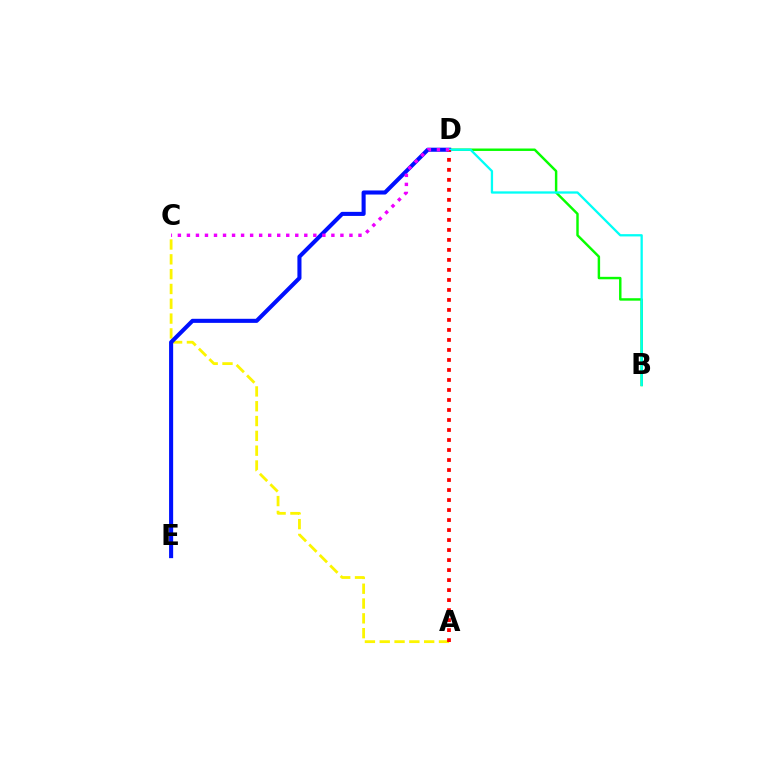{('A', 'C'): [{'color': '#fcf500', 'line_style': 'dashed', 'thickness': 2.01}], ('B', 'D'): [{'color': '#08ff00', 'line_style': 'solid', 'thickness': 1.76}, {'color': '#00fff6', 'line_style': 'solid', 'thickness': 1.65}], ('D', 'E'): [{'color': '#0010ff', 'line_style': 'solid', 'thickness': 2.93}], ('A', 'D'): [{'color': '#ff0000', 'line_style': 'dotted', 'thickness': 2.72}], ('C', 'D'): [{'color': '#ee00ff', 'line_style': 'dotted', 'thickness': 2.45}]}